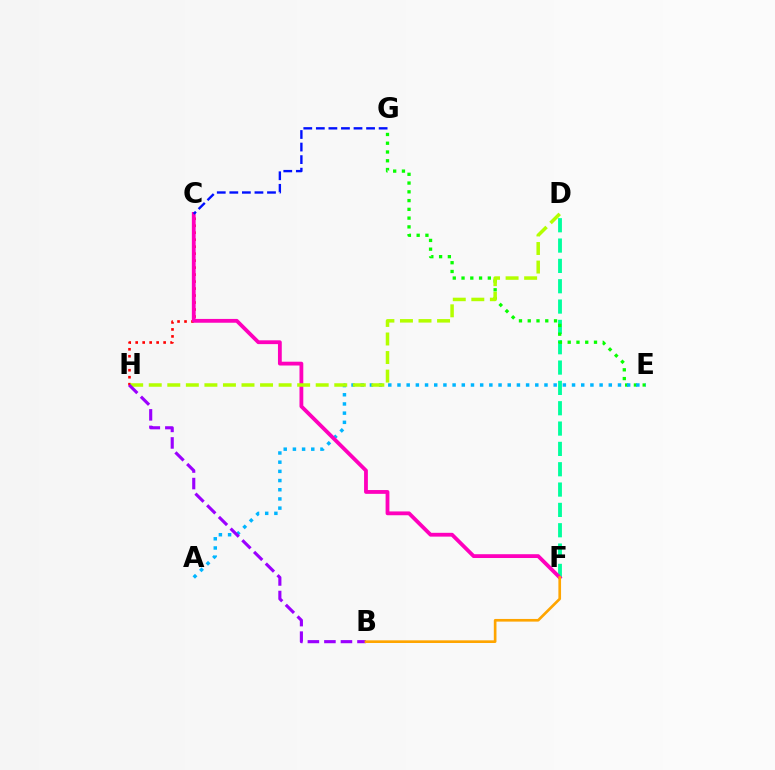{('D', 'F'): [{'color': '#00ff9d', 'line_style': 'dashed', 'thickness': 2.76}], ('E', 'G'): [{'color': '#08ff00', 'line_style': 'dotted', 'thickness': 2.38}], ('A', 'E'): [{'color': '#00b5ff', 'line_style': 'dotted', 'thickness': 2.5}], ('C', 'H'): [{'color': '#ff0000', 'line_style': 'dotted', 'thickness': 1.9}], ('C', 'F'): [{'color': '#ff00bd', 'line_style': 'solid', 'thickness': 2.74}], ('D', 'H'): [{'color': '#b3ff00', 'line_style': 'dashed', 'thickness': 2.52}], ('C', 'G'): [{'color': '#0010ff', 'line_style': 'dashed', 'thickness': 1.71}], ('B', 'H'): [{'color': '#9b00ff', 'line_style': 'dashed', 'thickness': 2.25}], ('B', 'F'): [{'color': '#ffa500', 'line_style': 'solid', 'thickness': 1.92}]}